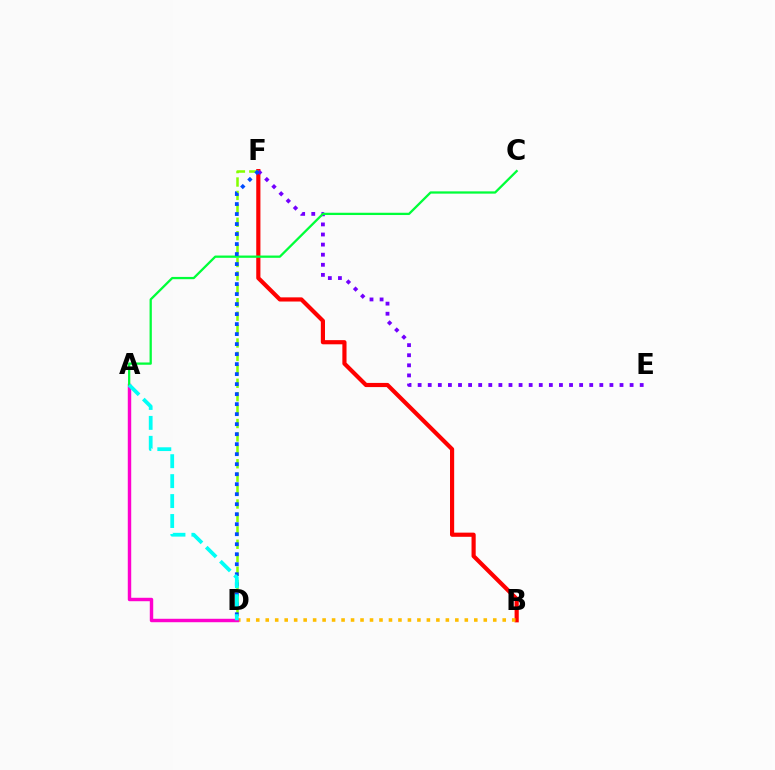{('B', 'F'): [{'color': '#ff0000', 'line_style': 'solid', 'thickness': 3.0}], ('D', 'F'): [{'color': '#84ff00', 'line_style': 'dashed', 'thickness': 1.82}, {'color': '#004bff', 'line_style': 'dotted', 'thickness': 2.72}], ('E', 'F'): [{'color': '#7200ff', 'line_style': 'dotted', 'thickness': 2.74}], ('B', 'D'): [{'color': '#ffbd00', 'line_style': 'dotted', 'thickness': 2.58}], ('A', 'D'): [{'color': '#ff00cf', 'line_style': 'solid', 'thickness': 2.48}, {'color': '#00fff6', 'line_style': 'dashed', 'thickness': 2.71}], ('A', 'C'): [{'color': '#00ff39', 'line_style': 'solid', 'thickness': 1.64}]}